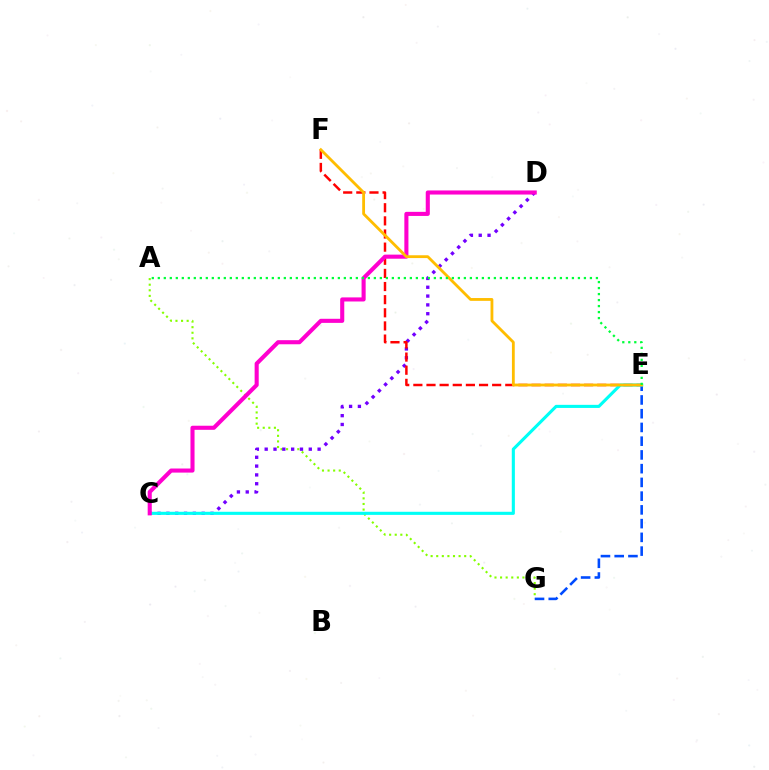{('A', 'G'): [{'color': '#84ff00', 'line_style': 'dotted', 'thickness': 1.52}], ('C', 'D'): [{'color': '#7200ff', 'line_style': 'dotted', 'thickness': 2.4}, {'color': '#ff00cf', 'line_style': 'solid', 'thickness': 2.94}], ('E', 'F'): [{'color': '#ff0000', 'line_style': 'dashed', 'thickness': 1.78}, {'color': '#ffbd00', 'line_style': 'solid', 'thickness': 2.03}], ('E', 'G'): [{'color': '#004bff', 'line_style': 'dashed', 'thickness': 1.87}], ('C', 'E'): [{'color': '#00fff6', 'line_style': 'solid', 'thickness': 2.23}], ('A', 'E'): [{'color': '#00ff39', 'line_style': 'dotted', 'thickness': 1.63}]}